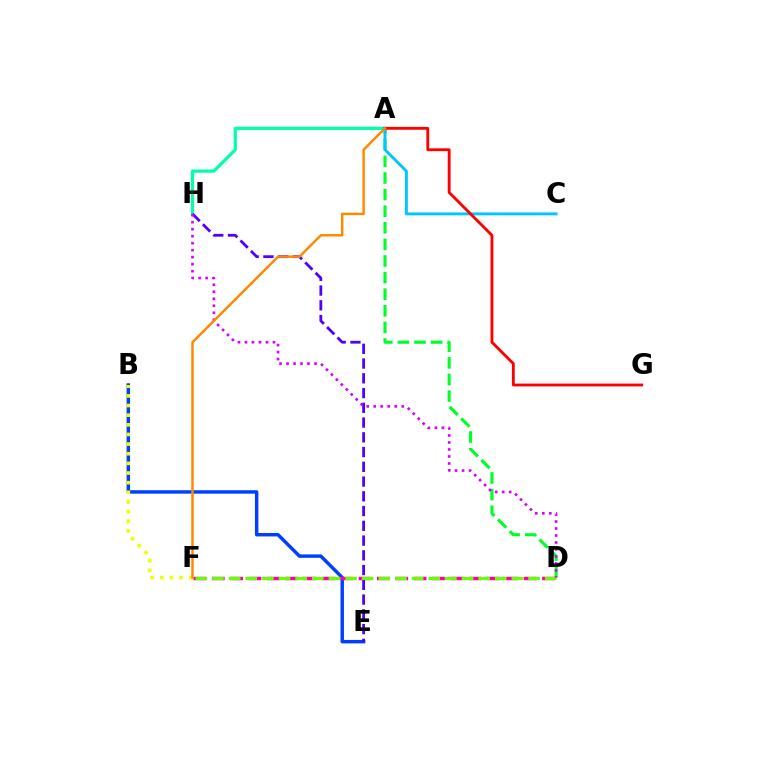{('A', 'D'): [{'color': '#00ff27', 'line_style': 'dashed', 'thickness': 2.26}], ('B', 'E'): [{'color': '#003fff', 'line_style': 'solid', 'thickness': 2.48}], ('A', 'H'): [{'color': '#00ffaf', 'line_style': 'solid', 'thickness': 2.34}], ('A', 'C'): [{'color': '#00c7ff', 'line_style': 'solid', 'thickness': 2.09}], ('D', 'F'): [{'color': '#ff00a0', 'line_style': 'dashed', 'thickness': 2.49}, {'color': '#66ff00', 'line_style': 'dashed', 'thickness': 2.26}], ('E', 'H'): [{'color': '#4f00ff', 'line_style': 'dashed', 'thickness': 2.0}], ('B', 'F'): [{'color': '#eeff00', 'line_style': 'dotted', 'thickness': 2.62}], ('A', 'G'): [{'color': '#ff0000', 'line_style': 'solid', 'thickness': 2.04}], ('D', 'H'): [{'color': '#d600ff', 'line_style': 'dotted', 'thickness': 1.9}], ('A', 'F'): [{'color': '#ff8800', 'line_style': 'solid', 'thickness': 1.77}]}